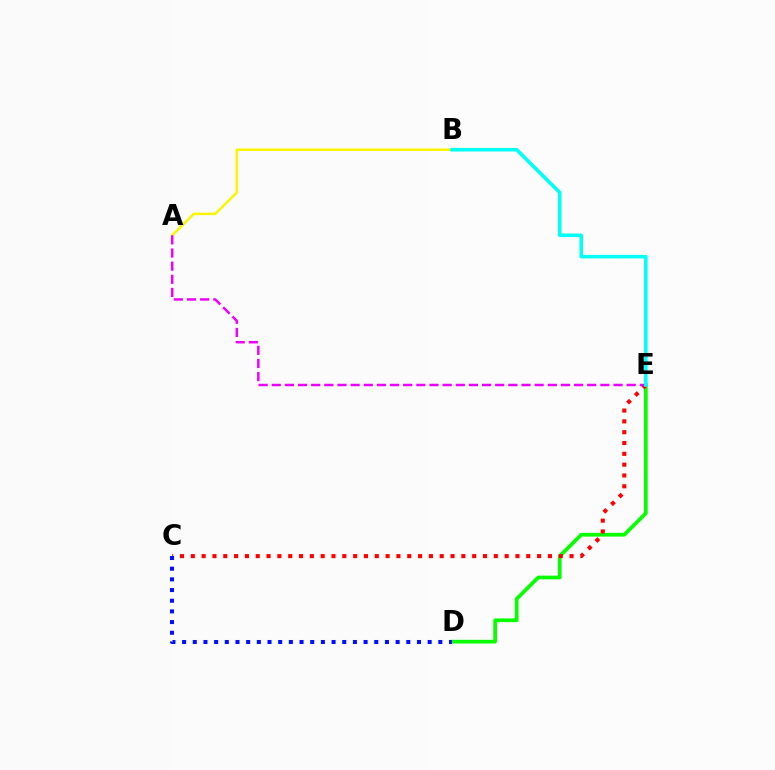{('D', 'E'): [{'color': '#08ff00', 'line_style': 'solid', 'thickness': 2.68}], ('C', 'E'): [{'color': '#ff0000', 'line_style': 'dotted', 'thickness': 2.94}], ('A', 'B'): [{'color': '#fcf500', 'line_style': 'solid', 'thickness': 1.77}], ('A', 'E'): [{'color': '#ee00ff', 'line_style': 'dashed', 'thickness': 1.79}], ('B', 'E'): [{'color': '#00fff6', 'line_style': 'solid', 'thickness': 2.56}], ('C', 'D'): [{'color': '#0010ff', 'line_style': 'dotted', 'thickness': 2.9}]}